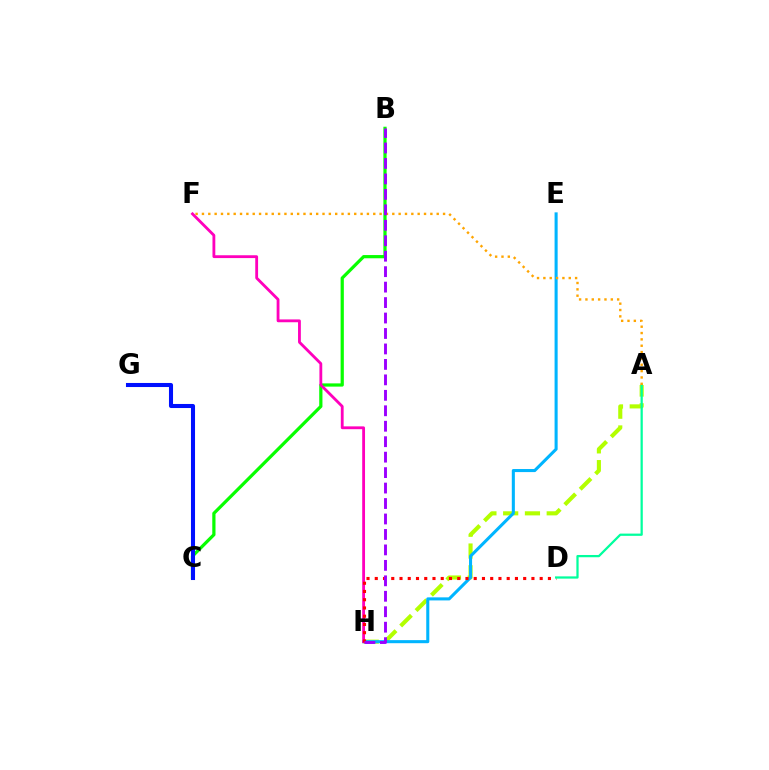{('A', 'H'): [{'color': '#b3ff00', 'line_style': 'dashed', 'thickness': 2.96}], ('E', 'H'): [{'color': '#00b5ff', 'line_style': 'solid', 'thickness': 2.21}], ('B', 'C'): [{'color': '#08ff00', 'line_style': 'solid', 'thickness': 2.32}], ('F', 'H'): [{'color': '#ff00bd', 'line_style': 'solid', 'thickness': 2.03}], ('C', 'G'): [{'color': '#0010ff', 'line_style': 'solid', 'thickness': 2.93}], ('D', 'H'): [{'color': '#ff0000', 'line_style': 'dotted', 'thickness': 2.24}], ('A', 'D'): [{'color': '#00ff9d', 'line_style': 'solid', 'thickness': 1.62}], ('A', 'F'): [{'color': '#ffa500', 'line_style': 'dotted', 'thickness': 1.72}], ('B', 'H'): [{'color': '#9b00ff', 'line_style': 'dashed', 'thickness': 2.1}]}